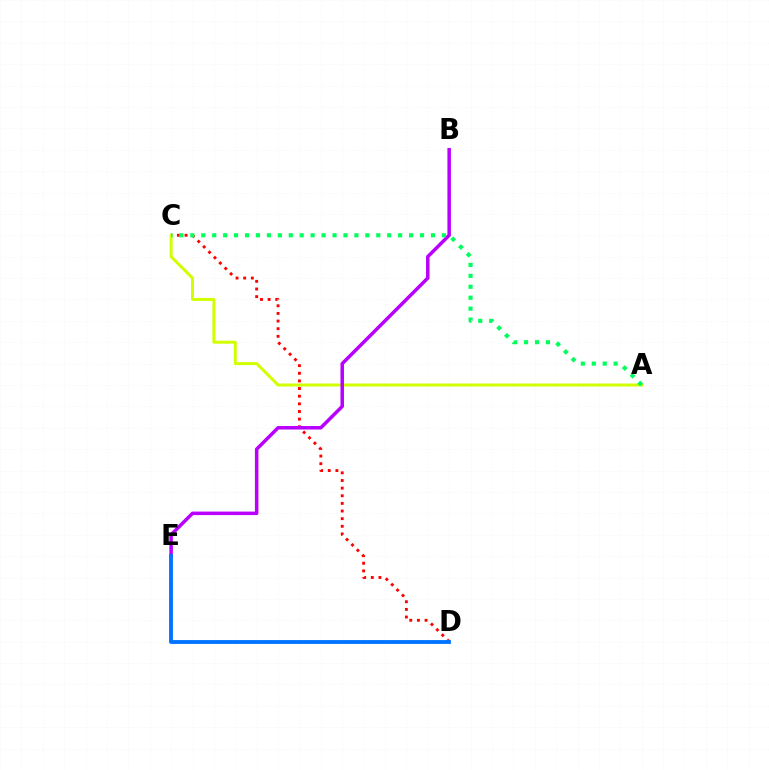{('C', 'D'): [{'color': '#ff0000', 'line_style': 'dotted', 'thickness': 2.07}], ('A', 'C'): [{'color': '#d1ff00', 'line_style': 'solid', 'thickness': 2.16}, {'color': '#00ff5c', 'line_style': 'dotted', 'thickness': 2.97}], ('B', 'E'): [{'color': '#b900ff', 'line_style': 'solid', 'thickness': 2.52}], ('D', 'E'): [{'color': '#0074ff', 'line_style': 'solid', 'thickness': 2.77}]}